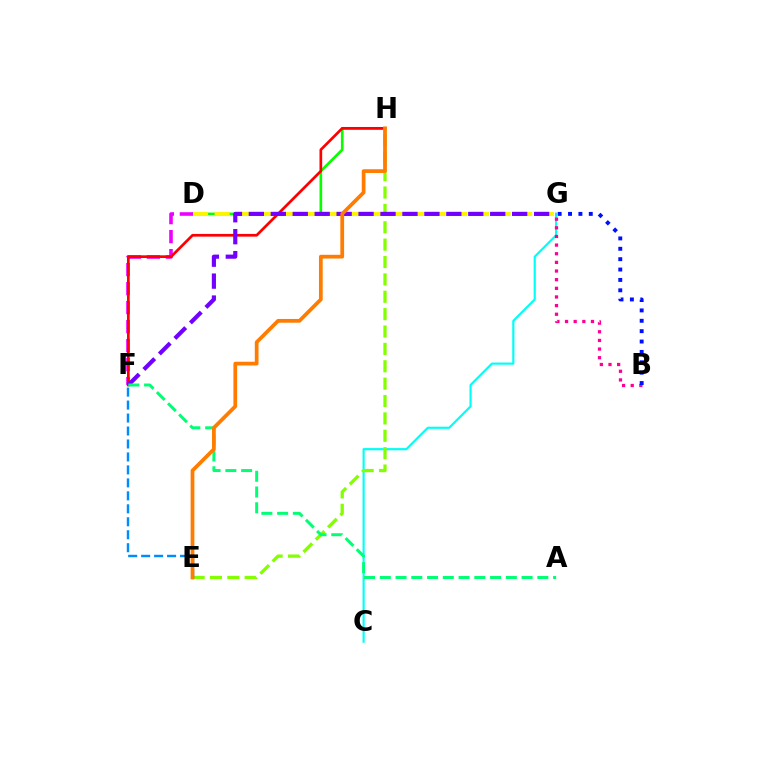{('C', 'G'): [{'color': '#00fff6', 'line_style': 'solid', 'thickness': 1.56}], ('D', 'H'): [{'color': '#08ff00', 'line_style': 'solid', 'thickness': 1.91}], ('E', 'H'): [{'color': '#84ff00', 'line_style': 'dashed', 'thickness': 2.36}, {'color': '#ff7c00', 'line_style': 'solid', 'thickness': 2.69}], ('D', 'F'): [{'color': '#ee00ff', 'line_style': 'dashed', 'thickness': 2.58}], ('D', 'G'): [{'color': '#fcf500', 'line_style': 'dashed', 'thickness': 2.94}], ('F', 'H'): [{'color': '#ff0000', 'line_style': 'solid', 'thickness': 1.95}], ('F', 'G'): [{'color': '#7200ff', 'line_style': 'dashed', 'thickness': 2.98}], ('A', 'F'): [{'color': '#00ff74', 'line_style': 'dashed', 'thickness': 2.14}], ('E', 'F'): [{'color': '#008cff', 'line_style': 'dashed', 'thickness': 1.76}], ('B', 'G'): [{'color': '#ff0094', 'line_style': 'dotted', 'thickness': 2.35}, {'color': '#0010ff', 'line_style': 'dotted', 'thickness': 2.82}]}